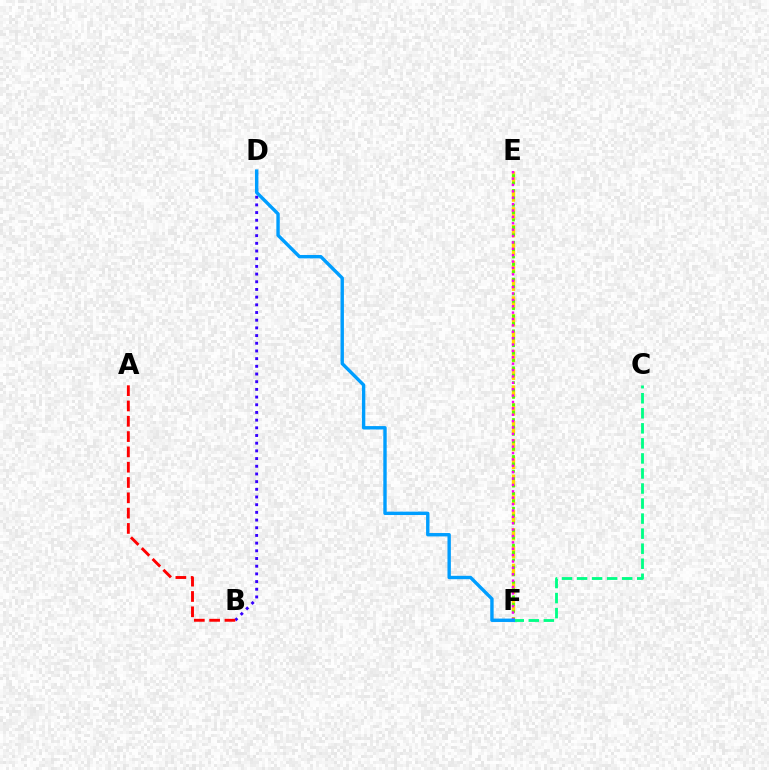{('E', 'F'): [{'color': '#ffd500', 'line_style': 'dashed', 'thickness': 2.42}, {'color': '#4fff00', 'line_style': 'dotted', 'thickness': 2.01}, {'color': '#ff00ed', 'line_style': 'dotted', 'thickness': 1.73}], ('B', 'D'): [{'color': '#3700ff', 'line_style': 'dotted', 'thickness': 2.09}], ('A', 'B'): [{'color': '#ff0000', 'line_style': 'dashed', 'thickness': 2.08}], ('C', 'F'): [{'color': '#00ff86', 'line_style': 'dashed', 'thickness': 2.04}], ('D', 'F'): [{'color': '#009eff', 'line_style': 'solid', 'thickness': 2.44}]}